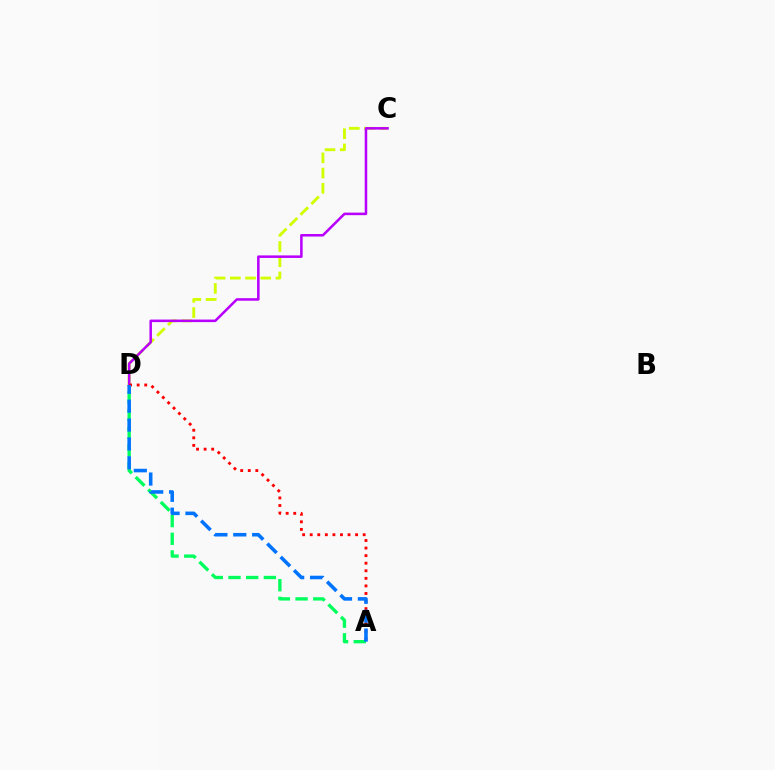{('A', 'D'): [{'color': '#00ff5c', 'line_style': 'dashed', 'thickness': 2.4}, {'color': '#ff0000', 'line_style': 'dotted', 'thickness': 2.06}, {'color': '#0074ff', 'line_style': 'dashed', 'thickness': 2.57}], ('C', 'D'): [{'color': '#d1ff00', 'line_style': 'dashed', 'thickness': 2.07}, {'color': '#b900ff', 'line_style': 'solid', 'thickness': 1.83}]}